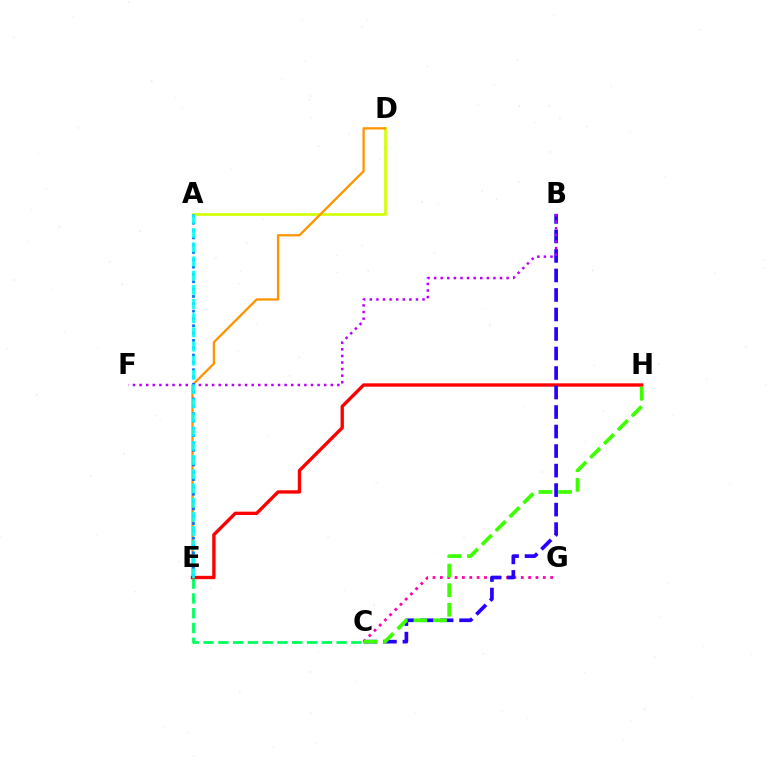{('A', 'D'): [{'color': '#d1ff00', 'line_style': 'solid', 'thickness': 1.91}], ('C', 'E'): [{'color': '#00ff5c', 'line_style': 'dashed', 'thickness': 2.01}], ('D', 'E'): [{'color': '#ff9400', 'line_style': 'solid', 'thickness': 1.65}], ('C', 'G'): [{'color': '#ff00ac', 'line_style': 'dotted', 'thickness': 2.0}], ('A', 'E'): [{'color': '#0074ff', 'line_style': 'dotted', 'thickness': 1.99}, {'color': '#00fff6', 'line_style': 'dashed', 'thickness': 1.93}], ('E', 'H'): [{'color': '#ff0000', 'line_style': 'solid', 'thickness': 2.41}], ('B', 'C'): [{'color': '#2500ff', 'line_style': 'dashed', 'thickness': 2.65}], ('C', 'H'): [{'color': '#3dff00', 'line_style': 'dashed', 'thickness': 2.66}], ('B', 'F'): [{'color': '#b900ff', 'line_style': 'dotted', 'thickness': 1.79}]}